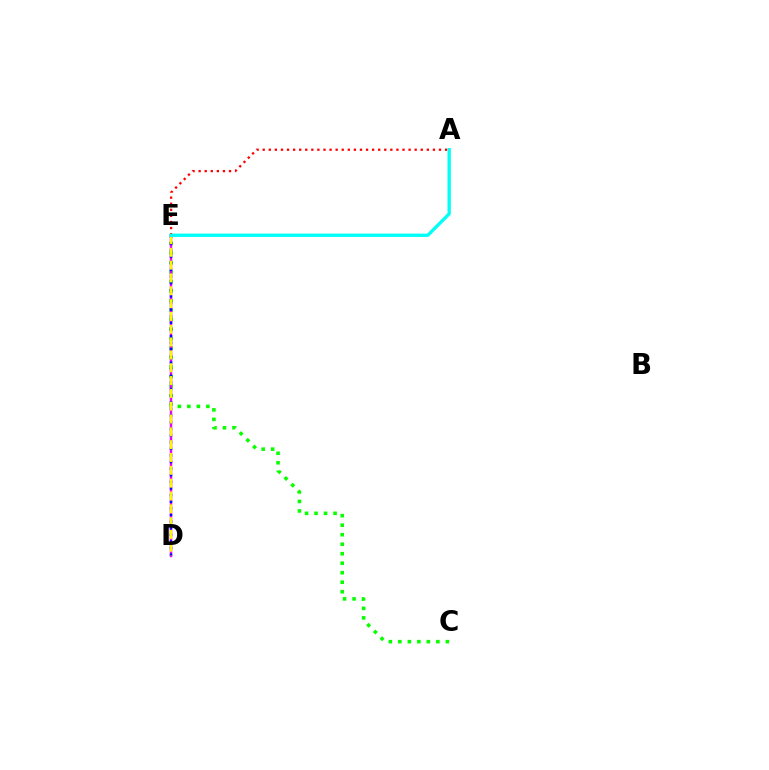{('C', 'E'): [{'color': '#08ff00', 'line_style': 'dotted', 'thickness': 2.58}], ('D', 'E'): [{'color': '#ee00ff', 'line_style': 'solid', 'thickness': 1.73}, {'color': '#0010ff', 'line_style': 'dotted', 'thickness': 1.8}, {'color': '#fcf500', 'line_style': 'dashed', 'thickness': 1.74}], ('A', 'E'): [{'color': '#ff0000', 'line_style': 'dotted', 'thickness': 1.65}, {'color': '#00fff6', 'line_style': 'solid', 'thickness': 2.39}]}